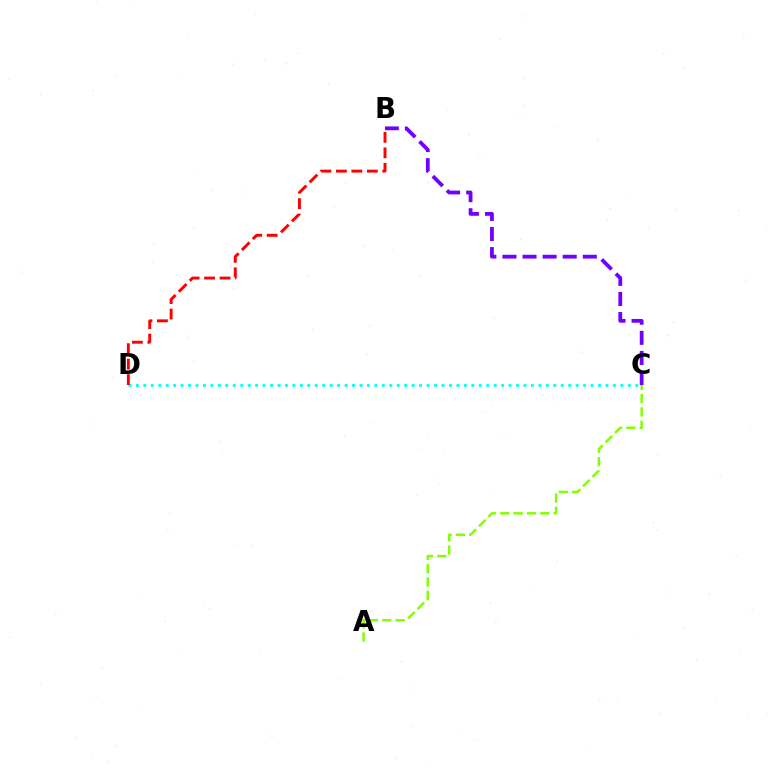{('A', 'C'): [{'color': '#84ff00', 'line_style': 'dashed', 'thickness': 1.81}], ('B', 'C'): [{'color': '#7200ff', 'line_style': 'dashed', 'thickness': 2.73}], ('C', 'D'): [{'color': '#00fff6', 'line_style': 'dotted', 'thickness': 2.03}], ('B', 'D'): [{'color': '#ff0000', 'line_style': 'dashed', 'thickness': 2.1}]}